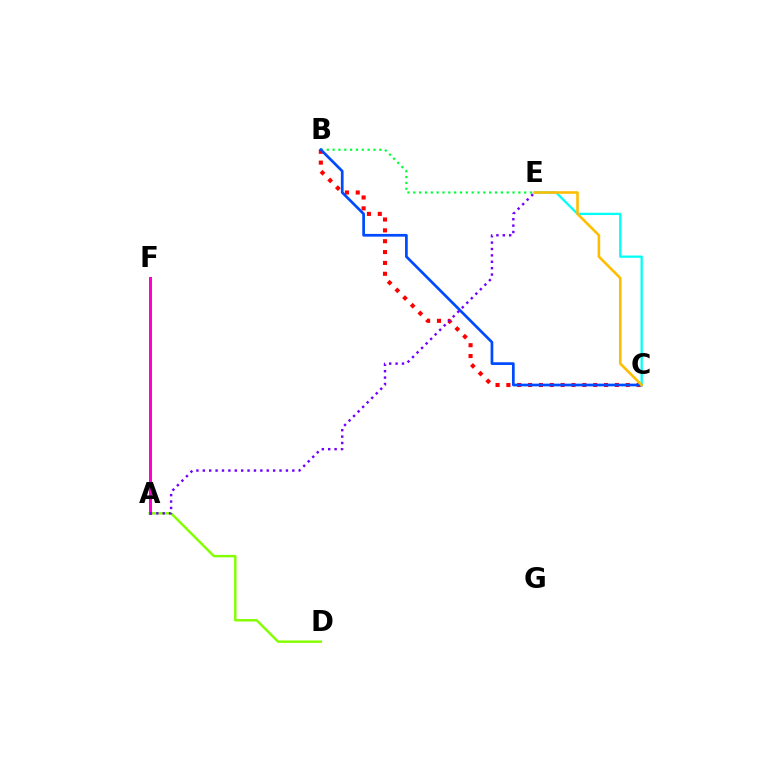{('B', 'E'): [{'color': '#00ff39', 'line_style': 'dotted', 'thickness': 1.59}], ('A', 'D'): [{'color': '#84ff00', 'line_style': 'solid', 'thickness': 1.75}], ('B', 'C'): [{'color': '#ff0000', 'line_style': 'dotted', 'thickness': 2.95}, {'color': '#004bff', 'line_style': 'solid', 'thickness': 1.95}], ('A', 'F'): [{'color': '#ff00cf', 'line_style': 'solid', 'thickness': 2.17}], ('C', 'E'): [{'color': '#00fff6', 'line_style': 'solid', 'thickness': 1.64}, {'color': '#ffbd00', 'line_style': 'solid', 'thickness': 1.87}], ('A', 'E'): [{'color': '#7200ff', 'line_style': 'dotted', 'thickness': 1.74}]}